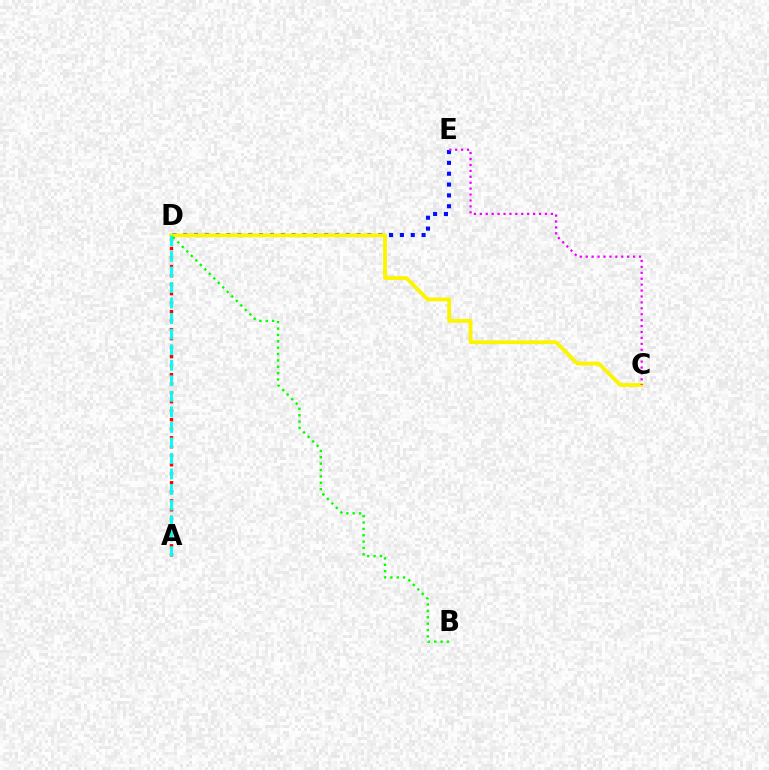{('D', 'E'): [{'color': '#0010ff', 'line_style': 'dotted', 'thickness': 2.94}], ('C', 'D'): [{'color': '#fcf500', 'line_style': 'solid', 'thickness': 2.77}], ('A', 'D'): [{'color': '#ff0000', 'line_style': 'dotted', 'thickness': 2.45}, {'color': '#00fff6', 'line_style': 'dashed', 'thickness': 2.11}], ('C', 'E'): [{'color': '#ee00ff', 'line_style': 'dotted', 'thickness': 1.61}], ('B', 'D'): [{'color': '#08ff00', 'line_style': 'dotted', 'thickness': 1.73}]}